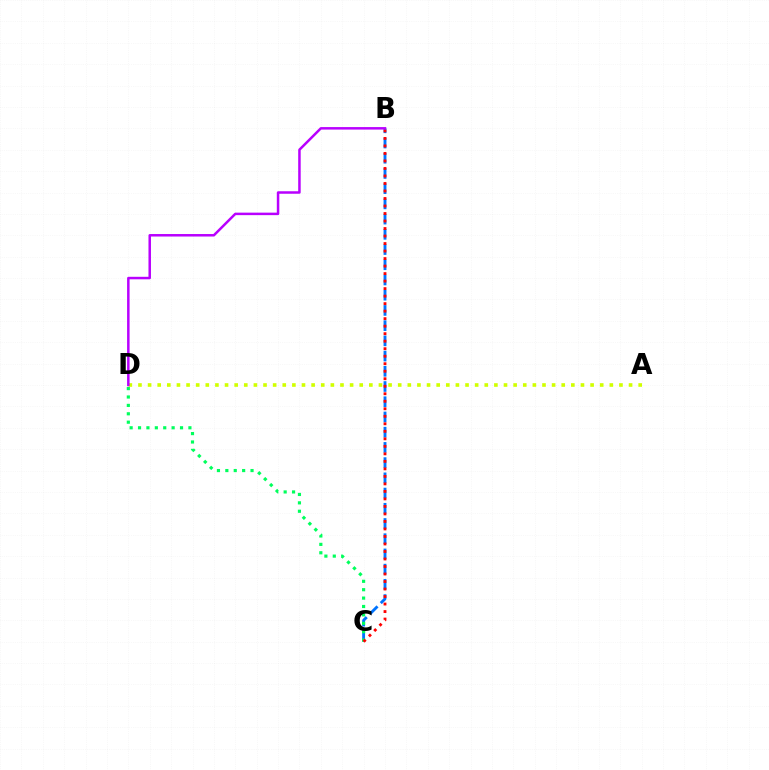{('A', 'D'): [{'color': '#d1ff00', 'line_style': 'dotted', 'thickness': 2.61}], ('B', 'C'): [{'color': '#0074ff', 'line_style': 'dashed', 'thickness': 2.07}, {'color': '#ff0000', 'line_style': 'dotted', 'thickness': 2.04}], ('C', 'D'): [{'color': '#00ff5c', 'line_style': 'dotted', 'thickness': 2.28}], ('B', 'D'): [{'color': '#b900ff', 'line_style': 'solid', 'thickness': 1.8}]}